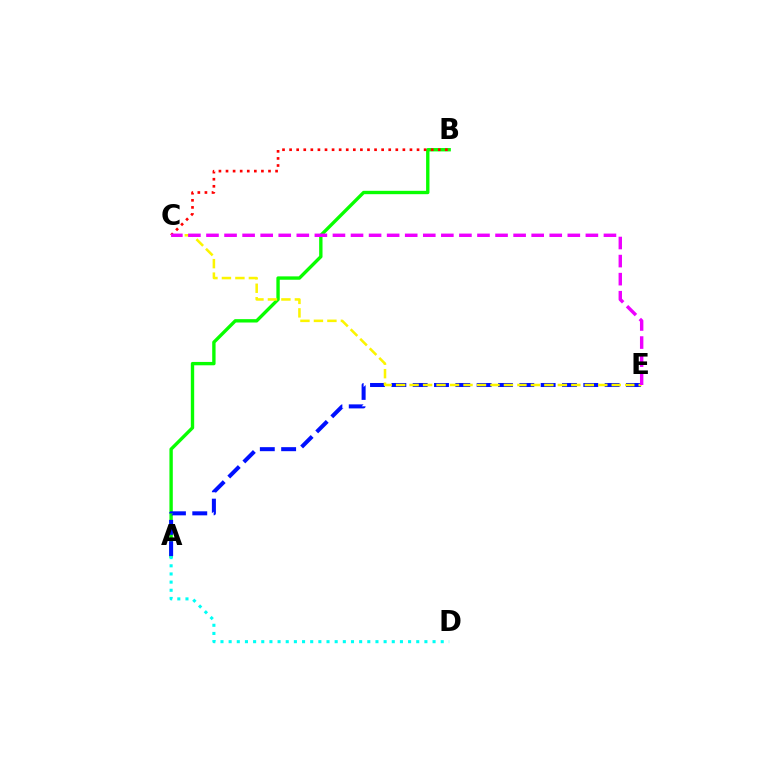{('A', 'B'): [{'color': '#08ff00', 'line_style': 'solid', 'thickness': 2.42}], ('B', 'C'): [{'color': '#ff0000', 'line_style': 'dotted', 'thickness': 1.92}], ('A', 'E'): [{'color': '#0010ff', 'line_style': 'dashed', 'thickness': 2.9}], ('C', 'E'): [{'color': '#fcf500', 'line_style': 'dashed', 'thickness': 1.83}, {'color': '#ee00ff', 'line_style': 'dashed', 'thickness': 2.45}], ('A', 'D'): [{'color': '#00fff6', 'line_style': 'dotted', 'thickness': 2.22}]}